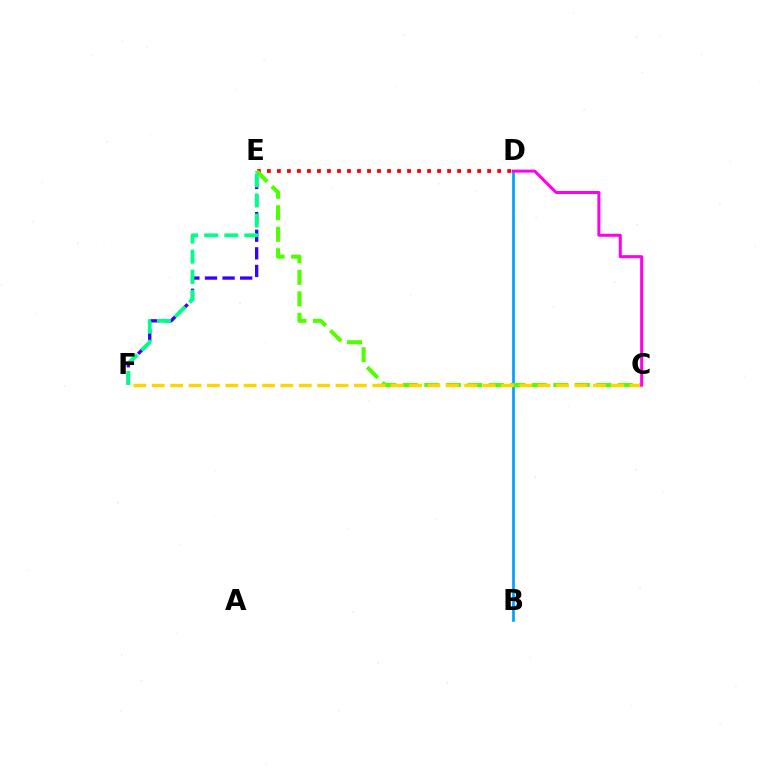{('B', 'D'): [{'color': '#009eff', 'line_style': 'solid', 'thickness': 1.93}], ('D', 'E'): [{'color': '#ff0000', 'line_style': 'dotted', 'thickness': 2.72}], ('E', 'F'): [{'color': '#3700ff', 'line_style': 'dashed', 'thickness': 2.39}, {'color': '#00ff86', 'line_style': 'dashed', 'thickness': 2.72}], ('C', 'E'): [{'color': '#4fff00', 'line_style': 'dashed', 'thickness': 2.92}], ('C', 'F'): [{'color': '#ffd500', 'line_style': 'dashed', 'thickness': 2.5}], ('C', 'D'): [{'color': '#ff00ed', 'line_style': 'solid', 'thickness': 2.17}]}